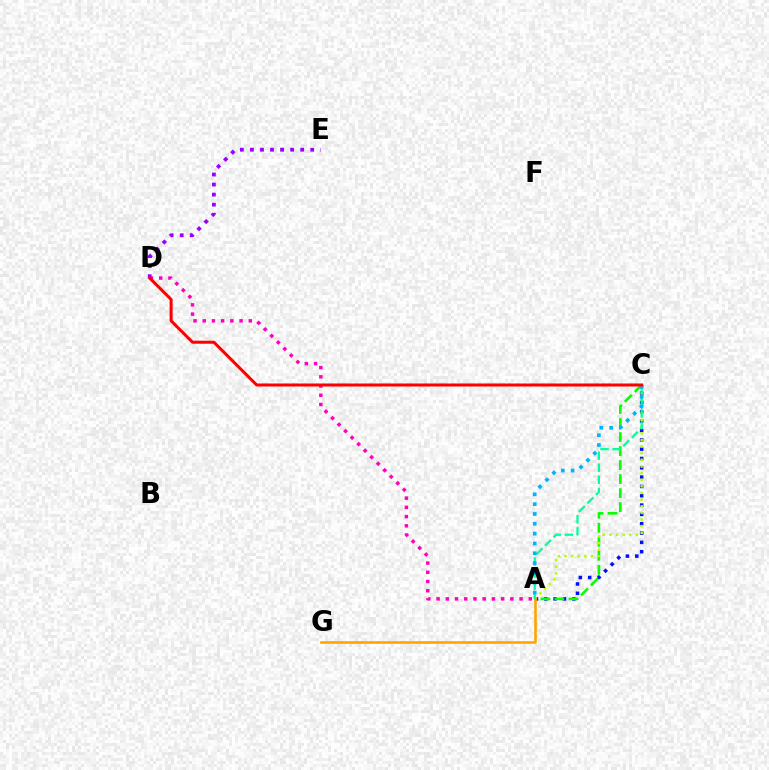{('A', 'C'): [{'color': '#0010ff', 'line_style': 'dotted', 'thickness': 2.53}, {'color': '#08ff00', 'line_style': 'dashed', 'thickness': 1.9}, {'color': '#b3ff00', 'line_style': 'dotted', 'thickness': 1.8}, {'color': '#00ff9d', 'line_style': 'dashed', 'thickness': 1.64}, {'color': '#00b5ff', 'line_style': 'dotted', 'thickness': 2.67}], ('A', 'D'): [{'color': '#ff00bd', 'line_style': 'dotted', 'thickness': 2.51}], ('D', 'E'): [{'color': '#9b00ff', 'line_style': 'dotted', 'thickness': 2.73}], ('A', 'G'): [{'color': '#ffa500', 'line_style': 'solid', 'thickness': 1.88}], ('C', 'D'): [{'color': '#ff0000', 'line_style': 'solid', 'thickness': 2.18}]}